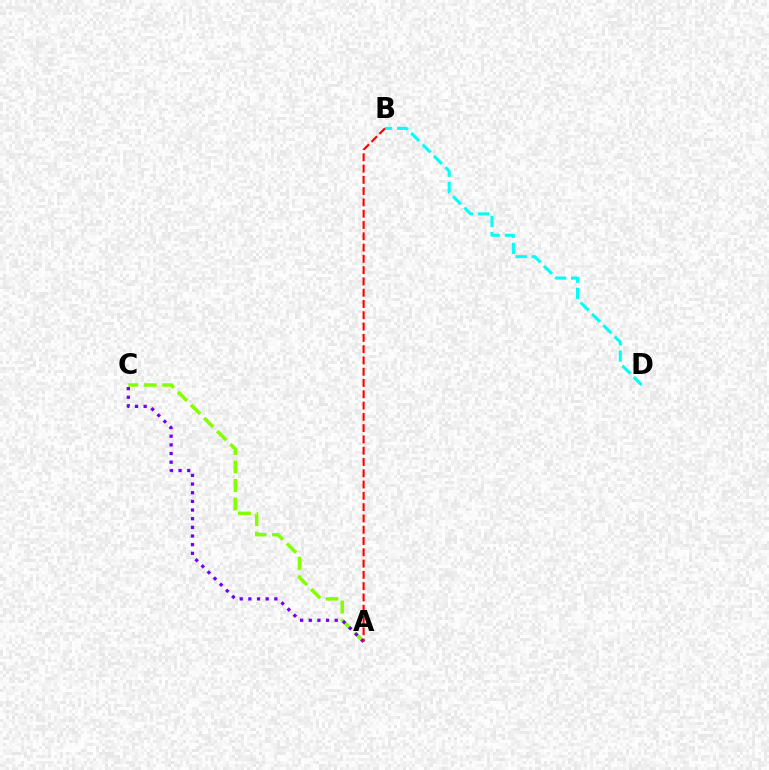{('B', 'D'): [{'color': '#00fff6', 'line_style': 'dashed', 'thickness': 2.19}], ('A', 'C'): [{'color': '#84ff00', 'line_style': 'dashed', 'thickness': 2.51}, {'color': '#7200ff', 'line_style': 'dotted', 'thickness': 2.35}], ('A', 'B'): [{'color': '#ff0000', 'line_style': 'dashed', 'thickness': 1.53}]}